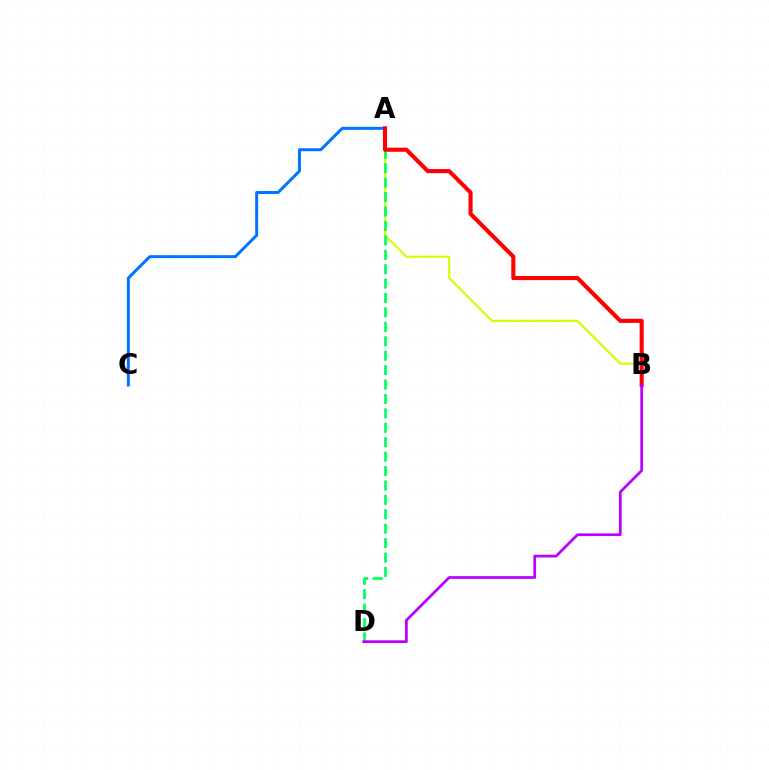{('A', 'C'): [{'color': '#0074ff', 'line_style': 'solid', 'thickness': 2.15}], ('A', 'B'): [{'color': '#d1ff00', 'line_style': 'solid', 'thickness': 1.54}, {'color': '#ff0000', 'line_style': 'solid', 'thickness': 2.95}], ('A', 'D'): [{'color': '#00ff5c', 'line_style': 'dashed', 'thickness': 1.96}], ('B', 'D'): [{'color': '#b900ff', 'line_style': 'solid', 'thickness': 1.96}]}